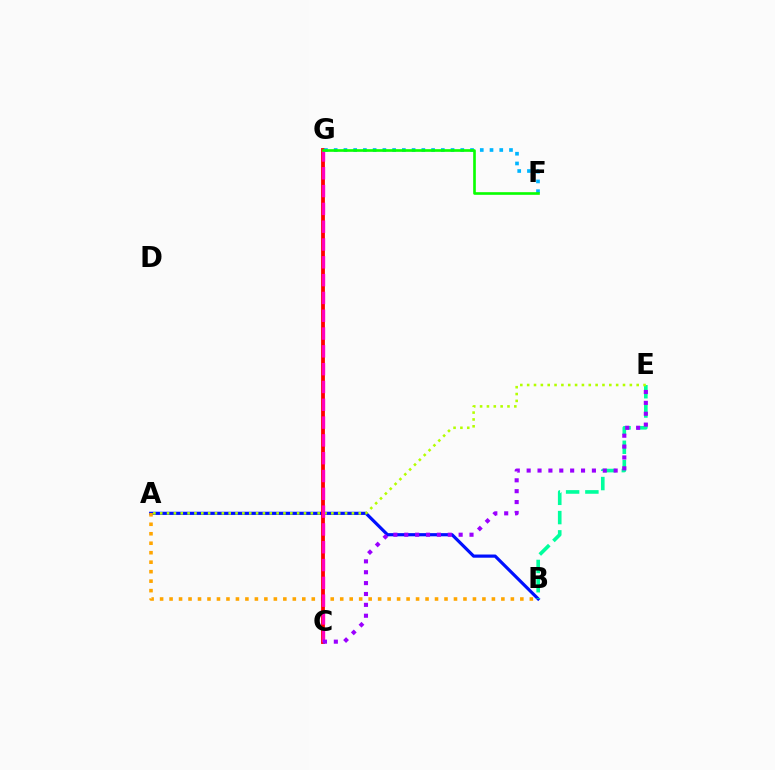{('A', 'B'): [{'color': '#0010ff', 'line_style': 'solid', 'thickness': 2.29}, {'color': '#ffa500', 'line_style': 'dotted', 'thickness': 2.58}], ('B', 'E'): [{'color': '#00ff9d', 'line_style': 'dashed', 'thickness': 2.62}], ('C', 'G'): [{'color': '#ff0000', 'line_style': 'solid', 'thickness': 2.75}, {'color': '#ff00bd', 'line_style': 'dashed', 'thickness': 2.42}], ('F', 'G'): [{'color': '#00b5ff', 'line_style': 'dotted', 'thickness': 2.65}, {'color': '#08ff00', 'line_style': 'solid', 'thickness': 1.9}], ('A', 'E'): [{'color': '#b3ff00', 'line_style': 'dotted', 'thickness': 1.86}], ('C', 'E'): [{'color': '#9b00ff', 'line_style': 'dotted', 'thickness': 2.95}]}